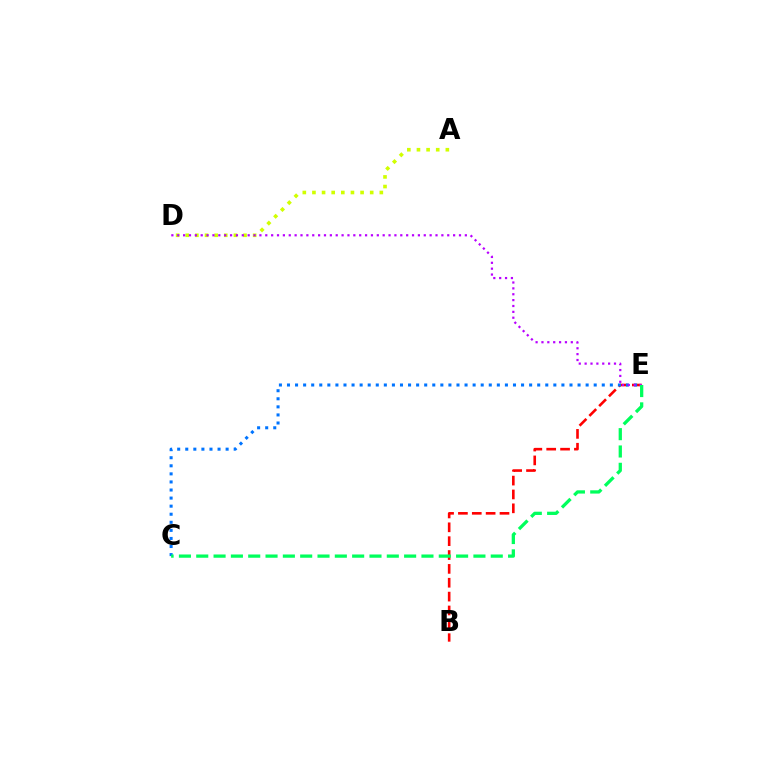{('B', 'E'): [{'color': '#ff0000', 'line_style': 'dashed', 'thickness': 1.88}], ('A', 'D'): [{'color': '#d1ff00', 'line_style': 'dotted', 'thickness': 2.62}], ('C', 'E'): [{'color': '#0074ff', 'line_style': 'dotted', 'thickness': 2.19}, {'color': '#00ff5c', 'line_style': 'dashed', 'thickness': 2.35}], ('D', 'E'): [{'color': '#b900ff', 'line_style': 'dotted', 'thickness': 1.59}]}